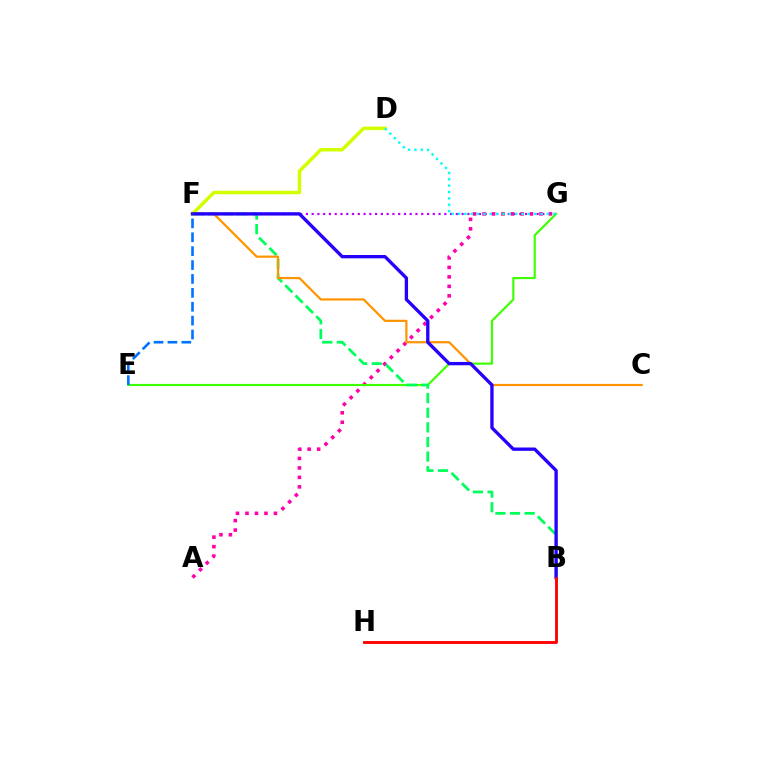{('F', 'G'): [{'color': '#b900ff', 'line_style': 'dotted', 'thickness': 1.57}], ('A', 'G'): [{'color': '#ff00ac', 'line_style': 'dotted', 'thickness': 2.58}], ('E', 'G'): [{'color': '#3dff00', 'line_style': 'solid', 'thickness': 1.56}], ('B', 'F'): [{'color': '#00ff5c', 'line_style': 'dashed', 'thickness': 1.98}, {'color': '#2500ff', 'line_style': 'solid', 'thickness': 2.39}], ('D', 'F'): [{'color': '#d1ff00', 'line_style': 'solid', 'thickness': 2.53}], ('D', 'G'): [{'color': '#00fff6', 'line_style': 'dotted', 'thickness': 1.72}], ('C', 'F'): [{'color': '#ff9400', 'line_style': 'solid', 'thickness': 1.58}], ('E', 'F'): [{'color': '#0074ff', 'line_style': 'dashed', 'thickness': 1.89}], ('B', 'H'): [{'color': '#ff0000', 'line_style': 'solid', 'thickness': 2.05}]}